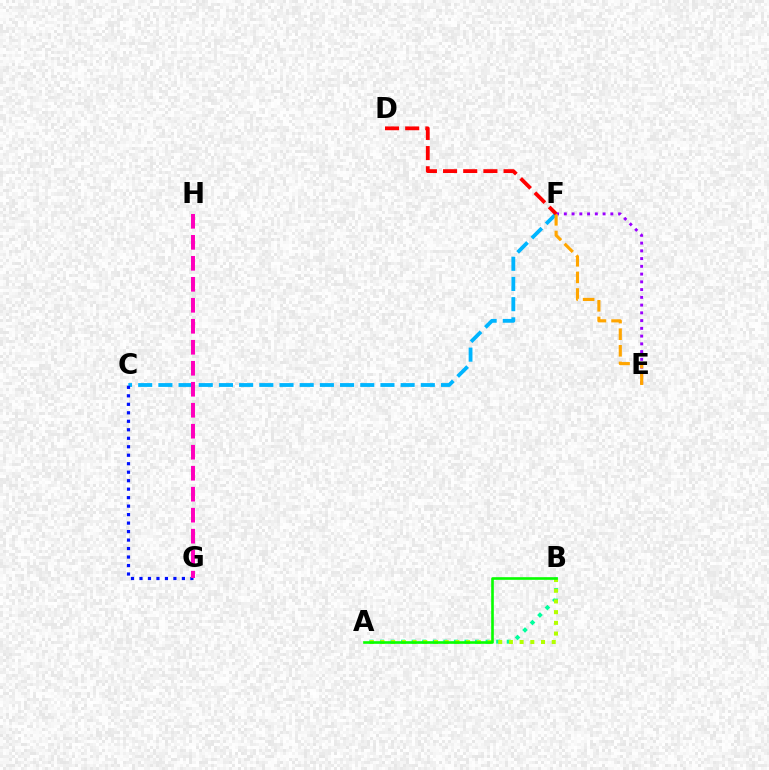{('E', 'F'): [{'color': '#9b00ff', 'line_style': 'dotted', 'thickness': 2.11}, {'color': '#ffa500', 'line_style': 'dashed', 'thickness': 2.25}], ('A', 'B'): [{'color': '#00ff9d', 'line_style': 'dotted', 'thickness': 2.87}, {'color': '#b3ff00', 'line_style': 'dotted', 'thickness': 2.91}, {'color': '#08ff00', 'line_style': 'solid', 'thickness': 1.89}], ('C', 'F'): [{'color': '#00b5ff', 'line_style': 'dashed', 'thickness': 2.74}], ('C', 'G'): [{'color': '#0010ff', 'line_style': 'dotted', 'thickness': 2.31}], ('G', 'H'): [{'color': '#ff00bd', 'line_style': 'dashed', 'thickness': 2.85}], ('D', 'F'): [{'color': '#ff0000', 'line_style': 'dashed', 'thickness': 2.74}]}